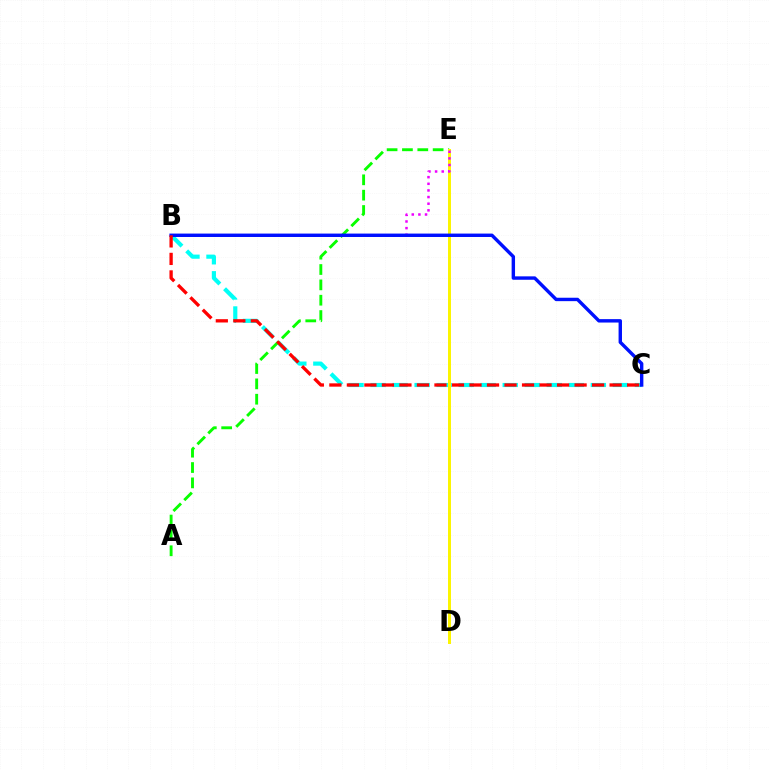{('B', 'C'): [{'color': '#00fff6', 'line_style': 'dashed', 'thickness': 2.99}, {'color': '#0010ff', 'line_style': 'solid', 'thickness': 2.46}, {'color': '#ff0000', 'line_style': 'dashed', 'thickness': 2.38}], ('A', 'E'): [{'color': '#08ff00', 'line_style': 'dashed', 'thickness': 2.08}], ('D', 'E'): [{'color': '#fcf500', 'line_style': 'solid', 'thickness': 2.15}], ('B', 'E'): [{'color': '#ee00ff', 'line_style': 'dotted', 'thickness': 1.8}]}